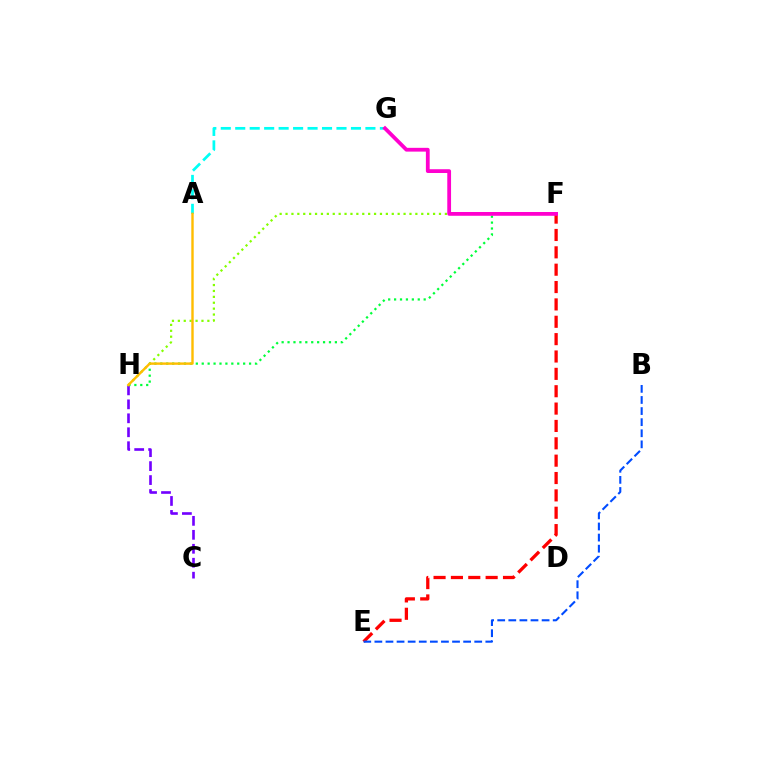{('C', 'H'): [{'color': '#7200ff', 'line_style': 'dashed', 'thickness': 1.9}], ('F', 'H'): [{'color': '#00ff39', 'line_style': 'dotted', 'thickness': 1.61}, {'color': '#84ff00', 'line_style': 'dotted', 'thickness': 1.6}], ('E', 'F'): [{'color': '#ff0000', 'line_style': 'dashed', 'thickness': 2.36}], ('A', 'G'): [{'color': '#00fff6', 'line_style': 'dashed', 'thickness': 1.97}], ('B', 'E'): [{'color': '#004bff', 'line_style': 'dashed', 'thickness': 1.51}], ('A', 'H'): [{'color': '#ffbd00', 'line_style': 'solid', 'thickness': 1.73}], ('F', 'G'): [{'color': '#ff00cf', 'line_style': 'solid', 'thickness': 2.72}]}